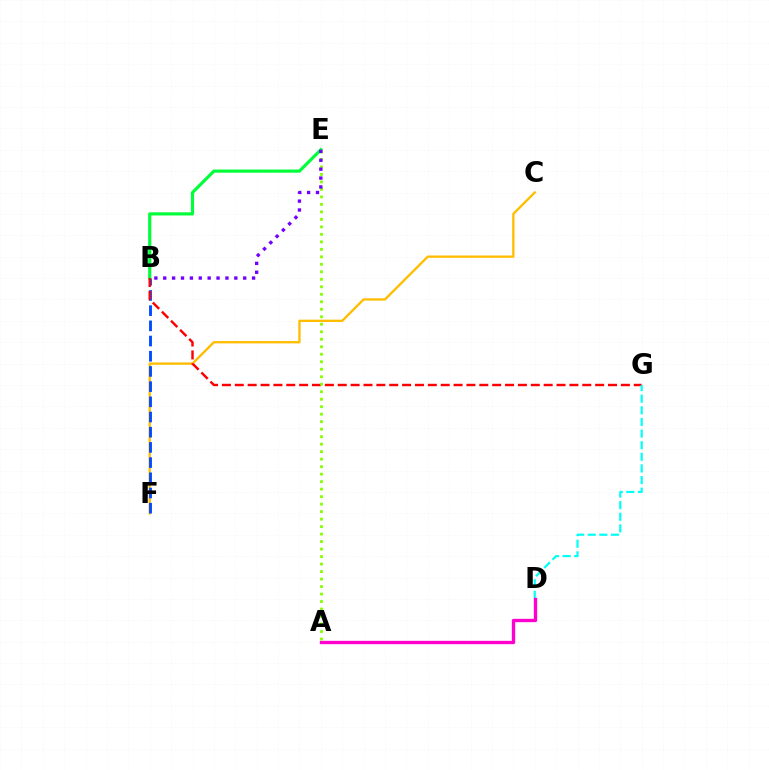{('C', 'F'): [{'color': '#ffbd00', 'line_style': 'solid', 'thickness': 1.68}], ('B', 'F'): [{'color': '#004bff', 'line_style': 'dashed', 'thickness': 2.06}], ('B', 'E'): [{'color': '#00ff39', 'line_style': 'solid', 'thickness': 2.28}, {'color': '#7200ff', 'line_style': 'dotted', 'thickness': 2.41}], ('B', 'G'): [{'color': '#ff0000', 'line_style': 'dashed', 'thickness': 1.75}], ('D', 'G'): [{'color': '#00fff6', 'line_style': 'dashed', 'thickness': 1.58}], ('A', 'D'): [{'color': '#ff00cf', 'line_style': 'solid', 'thickness': 2.4}], ('A', 'E'): [{'color': '#84ff00', 'line_style': 'dotted', 'thickness': 2.04}]}